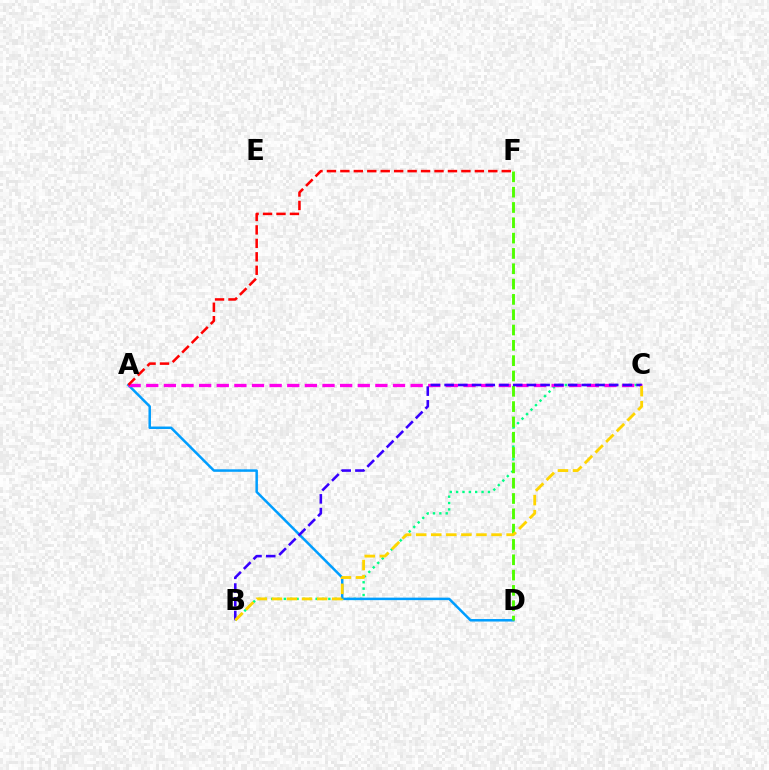{('B', 'C'): [{'color': '#00ff86', 'line_style': 'dotted', 'thickness': 1.73}, {'color': '#3700ff', 'line_style': 'dashed', 'thickness': 1.86}, {'color': '#ffd500', 'line_style': 'dashed', 'thickness': 2.05}], ('A', 'D'): [{'color': '#009eff', 'line_style': 'solid', 'thickness': 1.8}], ('D', 'F'): [{'color': '#4fff00', 'line_style': 'dashed', 'thickness': 2.08}], ('A', 'C'): [{'color': '#ff00ed', 'line_style': 'dashed', 'thickness': 2.39}], ('A', 'F'): [{'color': '#ff0000', 'line_style': 'dashed', 'thickness': 1.83}]}